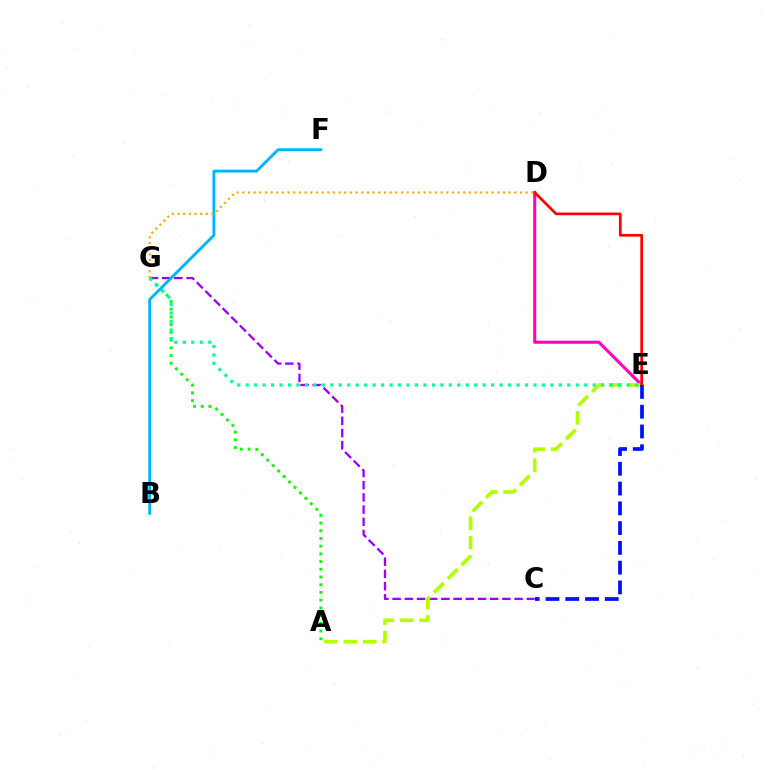{('C', 'G'): [{'color': '#9b00ff', 'line_style': 'dashed', 'thickness': 1.66}], ('A', 'G'): [{'color': '#08ff00', 'line_style': 'dotted', 'thickness': 2.1}], ('D', 'E'): [{'color': '#ff00bd', 'line_style': 'solid', 'thickness': 2.2}, {'color': '#ff0000', 'line_style': 'solid', 'thickness': 1.93}], ('B', 'F'): [{'color': '#00b5ff', 'line_style': 'solid', 'thickness': 2.08}], ('A', 'E'): [{'color': '#b3ff00', 'line_style': 'dashed', 'thickness': 2.64}], ('E', 'G'): [{'color': '#00ff9d', 'line_style': 'dotted', 'thickness': 2.3}], ('C', 'E'): [{'color': '#0010ff', 'line_style': 'dashed', 'thickness': 2.69}], ('D', 'G'): [{'color': '#ffa500', 'line_style': 'dotted', 'thickness': 1.54}]}